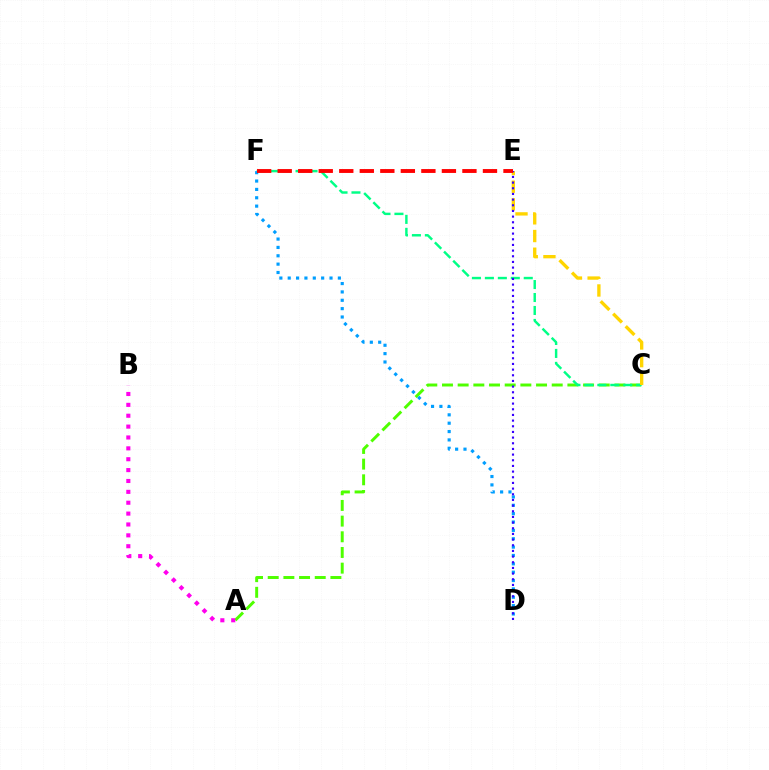{('A', 'C'): [{'color': '#4fff00', 'line_style': 'dashed', 'thickness': 2.13}], ('C', 'F'): [{'color': '#00ff86', 'line_style': 'dashed', 'thickness': 1.76}], ('D', 'F'): [{'color': '#009eff', 'line_style': 'dotted', 'thickness': 2.27}], ('C', 'E'): [{'color': '#ffd500', 'line_style': 'dashed', 'thickness': 2.4}], ('D', 'E'): [{'color': '#3700ff', 'line_style': 'dotted', 'thickness': 1.54}], ('E', 'F'): [{'color': '#ff0000', 'line_style': 'dashed', 'thickness': 2.79}], ('A', 'B'): [{'color': '#ff00ed', 'line_style': 'dotted', 'thickness': 2.95}]}